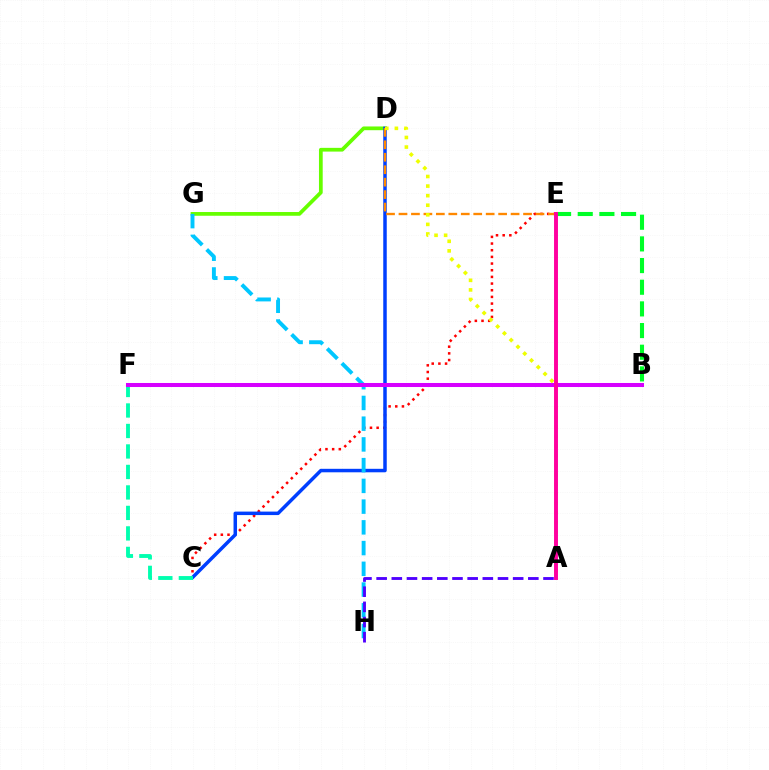{('D', 'G'): [{'color': '#66ff00', 'line_style': 'solid', 'thickness': 2.69}], ('B', 'E'): [{'color': '#00ff27', 'line_style': 'dashed', 'thickness': 2.94}], ('C', 'E'): [{'color': '#ff0000', 'line_style': 'dotted', 'thickness': 1.81}], ('C', 'D'): [{'color': '#003fff', 'line_style': 'solid', 'thickness': 2.51}], ('G', 'H'): [{'color': '#00c7ff', 'line_style': 'dashed', 'thickness': 2.82}], ('D', 'E'): [{'color': '#ff8800', 'line_style': 'dashed', 'thickness': 1.69}], ('A', 'H'): [{'color': '#4f00ff', 'line_style': 'dashed', 'thickness': 2.06}], ('C', 'F'): [{'color': '#00ffaf', 'line_style': 'dashed', 'thickness': 2.78}], ('B', 'F'): [{'color': '#d600ff', 'line_style': 'solid', 'thickness': 2.9}], ('A', 'D'): [{'color': '#eeff00', 'line_style': 'dotted', 'thickness': 2.6}], ('A', 'E'): [{'color': '#ff00a0', 'line_style': 'solid', 'thickness': 2.83}]}